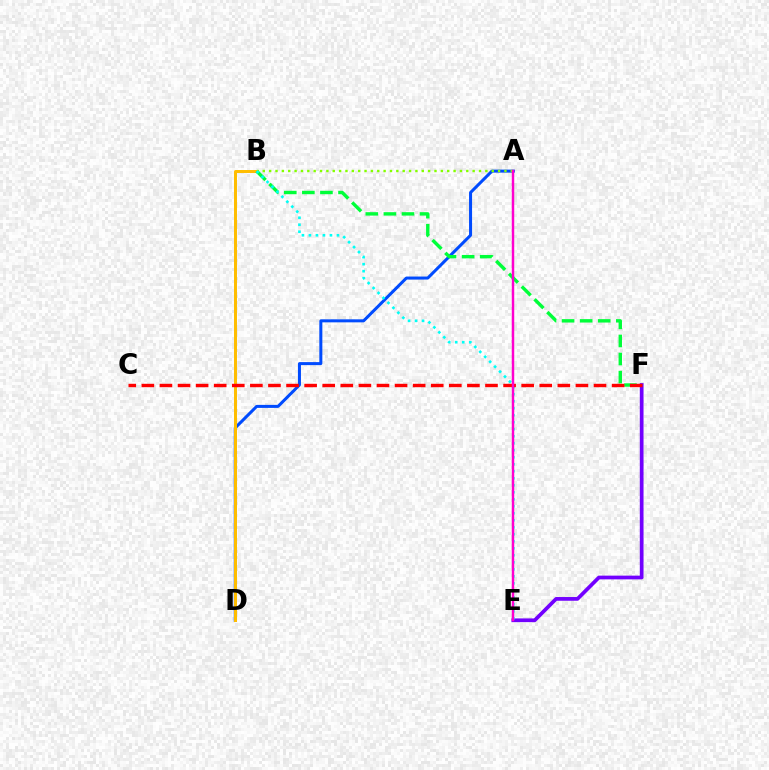{('E', 'F'): [{'color': '#7200ff', 'line_style': 'solid', 'thickness': 2.68}], ('A', 'D'): [{'color': '#004bff', 'line_style': 'solid', 'thickness': 2.17}], ('B', 'D'): [{'color': '#ffbd00', 'line_style': 'solid', 'thickness': 2.14}], ('B', 'F'): [{'color': '#00ff39', 'line_style': 'dashed', 'thickness': 2.46}], ('A', 'B'): [{'color': '#84ff00', 'line_style': 'dotted', 'thickness': 1.73}], ('B', 'E'): [{'color': '#00fff6', 'line_style': 'dotted', 'thickness': 1.9}], ('C', 'F'): [{'color': '#ff0000', 'line_style': 'dashed', 'thickness': 2.46}], ('A', 'E'): [{'color': '#ff00cf', 'line_style': 'solid', 'thickness': 1.77}]}